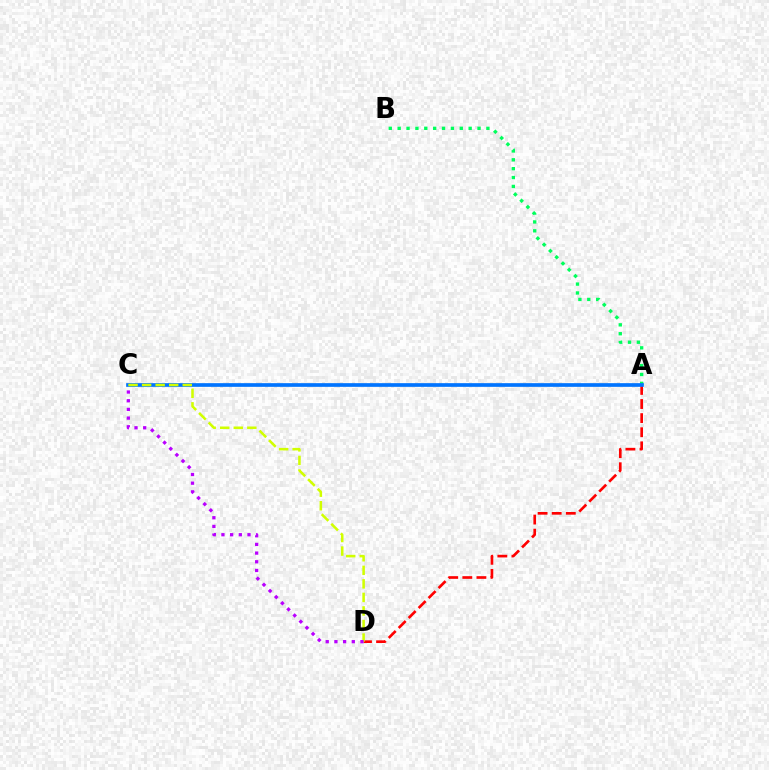{('A', 'D'): [{'color': '#ff0000', 'line_style': 'dashed', 'thickness': 1.92}], ('A', 'B'): [{'color': '#00ff5c', 'line_style': 'dotted', 'thickness': 2.41}], ('A', 'C'): [{'color': '#0074ff', 'line_style': 'solid', 'thickness': 2.65}], ('C', 'D'): [{'color': '#d1ff00', 'line_style': 'dashed', 'thickness': 1.84}, {'color': '#b900ff', 'line_style': 'dotted', 'thickness': 2.36}]}